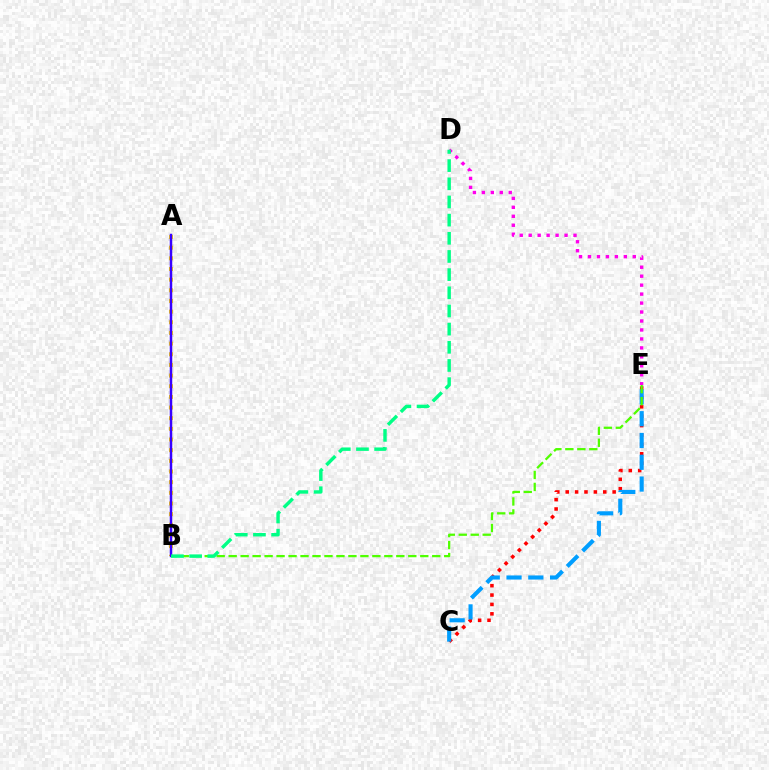{('A', 'B'): [{'color': '#ffd500', 'line_style': 'dotted', 'thickness': 2.9}, {'color': '#3700ff', 'line_style': 'solid', 'thickness': 1.79}], ('C', 'E'): [{'color': '#ff0000', 'line_style': 'dotted', 'thickness': 2.55}, {'color': '#009eff', 'line_style': 'dashed', 'thickness': 2.96}], ('D', 'E'): [{'color': '#ff00ed', 'line_style': 'dotted', 'thickness': 2.44}], ('B', 'E'): [{'color': '#4fff00', 'line_style': 'dashed', 'thickness': 1.63}], ('B', 'D'): [{'color': '#00ff86', 'line_style': 'dashed', 'thickness': 2.47}]}